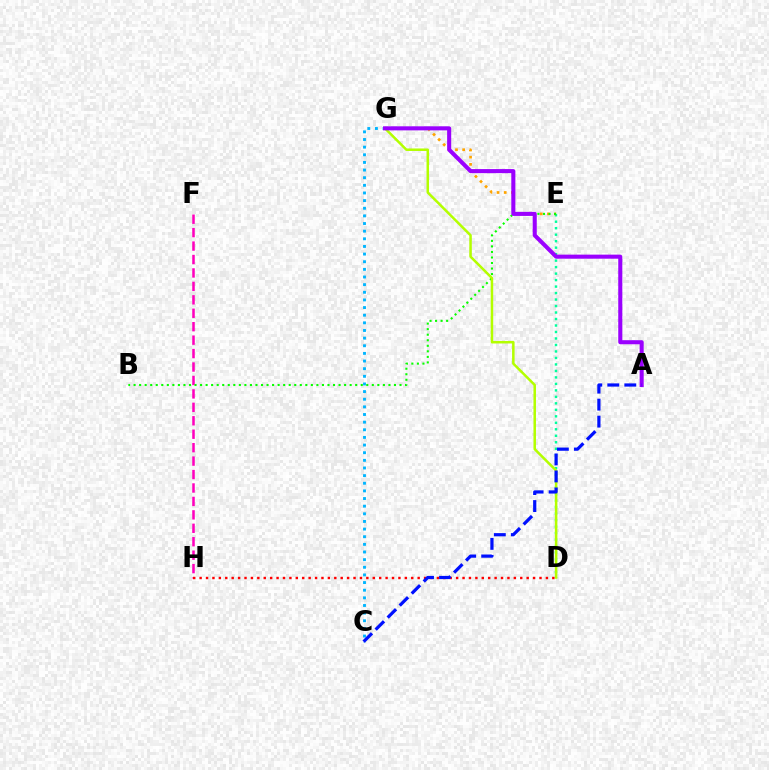{('D', 'E'): [{'color': '#00ff9d', 'line_style': 'dotted', 'thickness': 1.76}], ('E', 'G'): [{'color': '#ffa500', 'line_style': 'dotted', 'thickness': 1.95}], ('F', 'H'): [{'color': '#ff00bd', 'line_style': 'dashed', 'thickness': 1.83}], ('B', 'E'): [{'color': '#08ff00', 'line_style': 'dotted', 'thickness': 1.51}], ('D', 'G'): [{'color': '#b3ff00', 'line_style': 'solid', 'thickness': 1.81}], ('C', 'G'): [{'color': '#00b5ff', 'line_style': 'dotted', 'thickness': 2.08}], ('A', 'G'): [{'color': '#9b00ff', 'line_style': 'solid', 'thickness': 2.93}], ('D', 'H'): [{'color': '#ff0000', 'line_style': 'dotted', 'thickness': 1.74}], ('A', 'C'): [{'color': '#0010ff', 'line_style': 'dashed', 'thickness': 2.31}]}